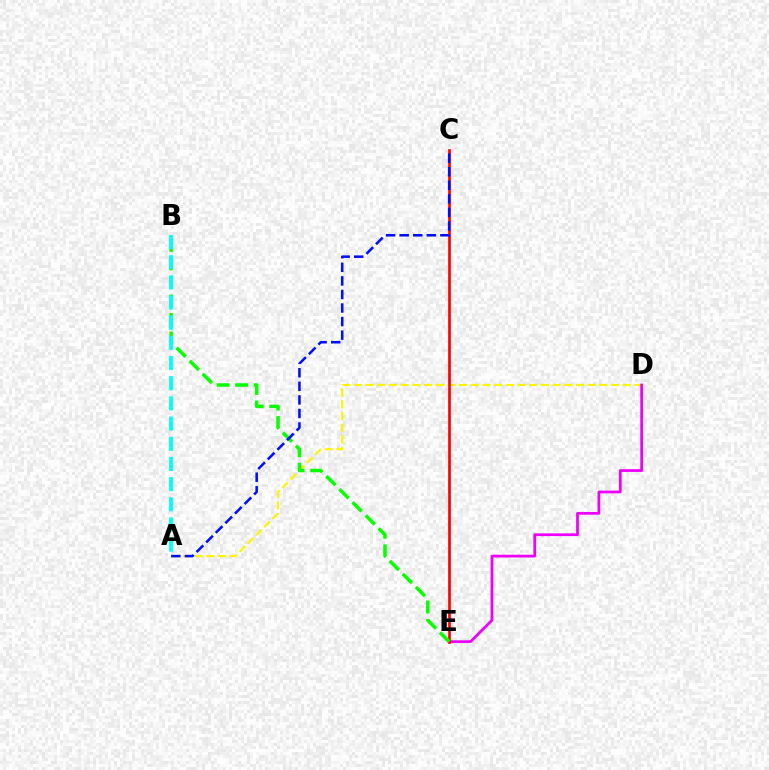{('A', 'D'): [{'color': '#fcf500', 'line_style': 'dashed', 'thickness': 1.59}], ('D', 'E'): [{'color': '#ee00ff', 'line_style': 'solid', 'thickness': 1.99}], ('C', 'E'): [{'color': '#ff0000', 'line_style': 'solid', 'thickness': 1.92}], ('B', 'E'): [{'color': '#08ff00', 'line_style': 'dashed', 'thickness': 2.51}], ('A', 'C'): [{'color': '#0010ff', 'line_style': 'dashed', 'thickness': 1.84}], ('A', 'B'): [{'color': '#00fff6', 'line_style': 'dashed', 'thickness': 2.74}]}